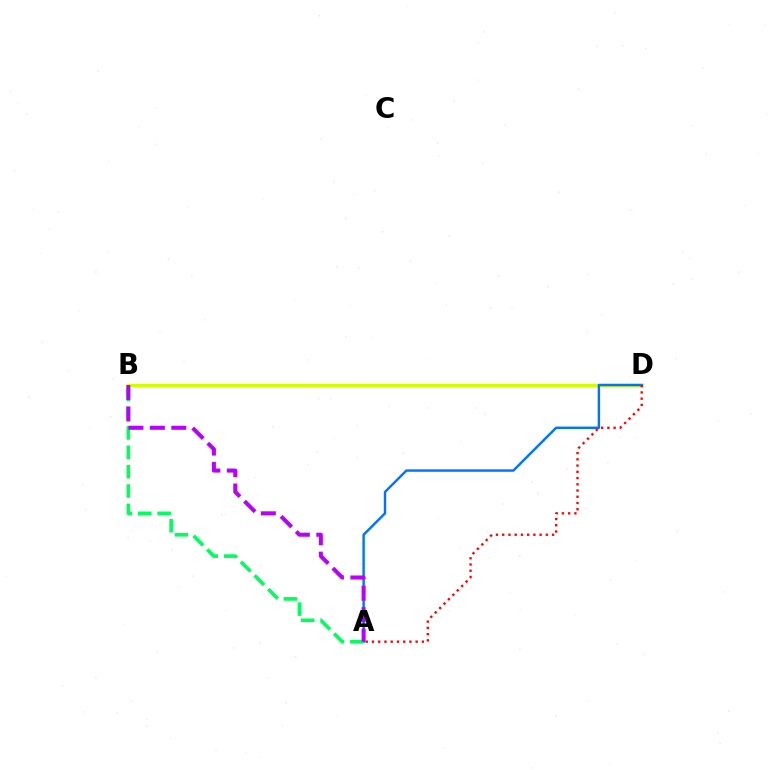{('B', 'D'): [{'color': '#d1ff00', 'line_style': 'solid', 'thickness': 2.5}], ('A', 'D'): [{'color': '#0074ff', 'line_style': 'solid', 'thickness': 1.75}, {'color': '#ff0000', 'line_style': 'dotted', 'thickness': 1.69}], ('A', 'B'): [{'color': '#00ff5c', 'line_style': 'dashed', 'thickness': 2.63}, {'color': '#b900ff', 'line_style': 'dashed', 'thickness': 2.91}]}